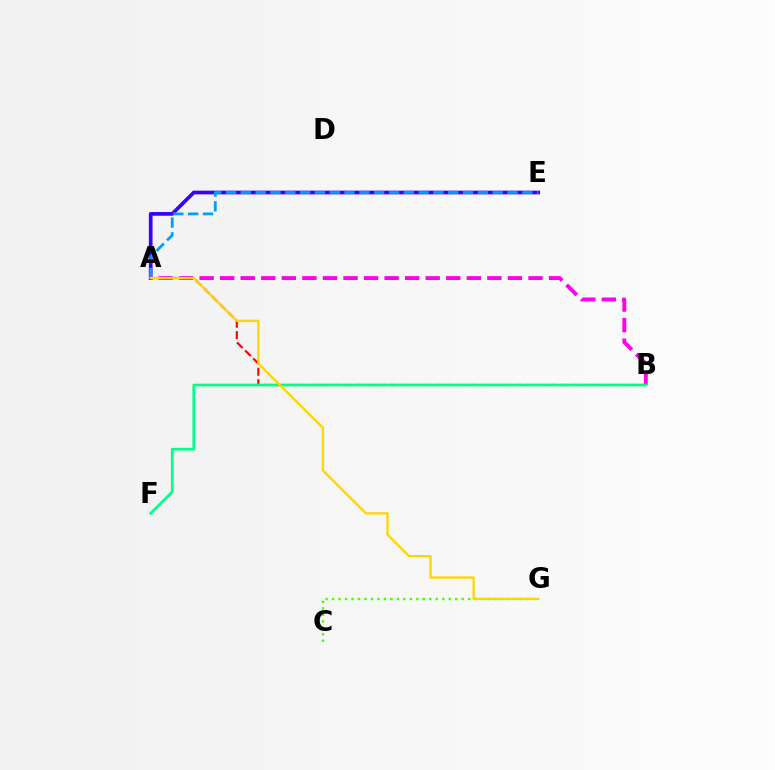{('A', 'E'): [{'color': '#3700ff', 'line_style': 'solid', 'thickness': 2.66}, {'color': '#009eff', 'line_style': 'dashed', 'thickness': 2.01}], ('C', 'G'): [{'color': '#4fff00', 'line_style': 'dotted', 'thickness': 1.76}], ('A', 'B'): [{'color': '#ff0000', 'line_style': 'dashed', 'thickness': 1.55}, {'color': '#ff00ed', 'line_style': 'dashed', 'thickness': 2.79}], ('B', 'F'): [{'color': '#00ff86', 'line_style': 'solid', 'thickness': 1.92}], ('A', 'G'): [{'color': '#ffd500', 'line_style': 'solid', 'thickness': 1.65}]}